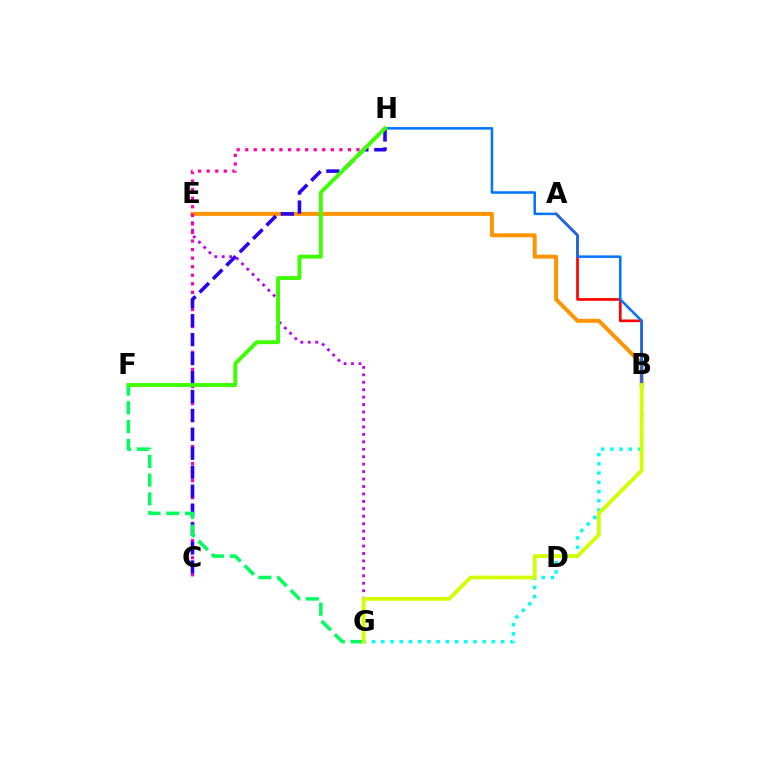{('B', 'G'): [{'color': '#00fff6', 'line_style': 'dotted', 'thickness': 2.51}, {'color': '#d1ff00', 'line_style': 'solid', 'thickness': 2.72}], ('B', 'E'): [{'color': '#ff9400', 'line_style': 'solid', 'thickness': 2.86}], ('A', 'B'): [{'color': '#ff0000', 'line_style': 'solid', 'thickness': 1.93}], ('B', 'H'): [{'color': '#0074ff', 'line_style': 'solid', 'thickness': 1.81}], ('E', 'G'): [{'color': '#b900ff', 'line_style': 'dotted', 'thickness': 2.02}], ('C', 'H'): [{'color': '#ff00ac', 'line_style': 'dotted', 'thickness': 2.33}, {'color': '#2500ff', 'line_style': 'dashed', 'thickness': 2.57}], ('F', 'G'): [{'color': '#00ff5c', 'line_style': 'dashed', 'thickness': 2.55}], ('F', 'H'): [{'color': '#3dff00', 'line_style': 'solid', 'thickness': 2.8}]}